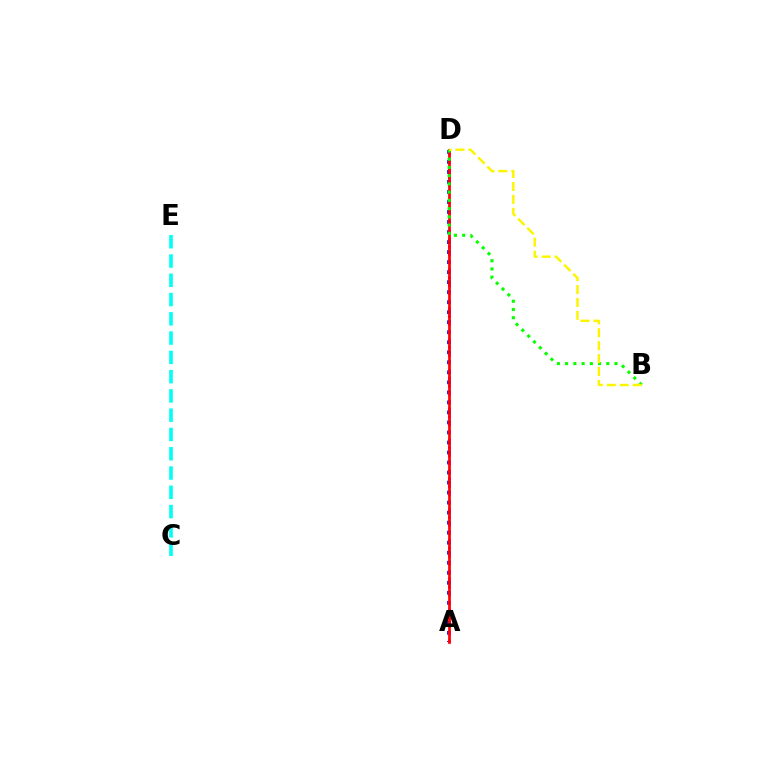{('A', 'D'): [{'color': '#0010ff', 'line_style': 'dotted', 'thickness': 2.72}, {'color': '#ee00ff', 'line_style': 'dotted', 'thickness': 2.1}, {'color': '#ff0000', 'line_style': 'solid', 'thickness': 1.96}], ('B', 'D'): [{'color': '#08ff00', 'line_style': 'dotted', 'thickness': 2.24}, {'color': '#fcf500', 'line_style': 'dashed', 'thickness': 1.76}], ('C', 'E'): [{'color': '#00fff6', 'line_style': 'dashed', 'thickness': 2.62}]}